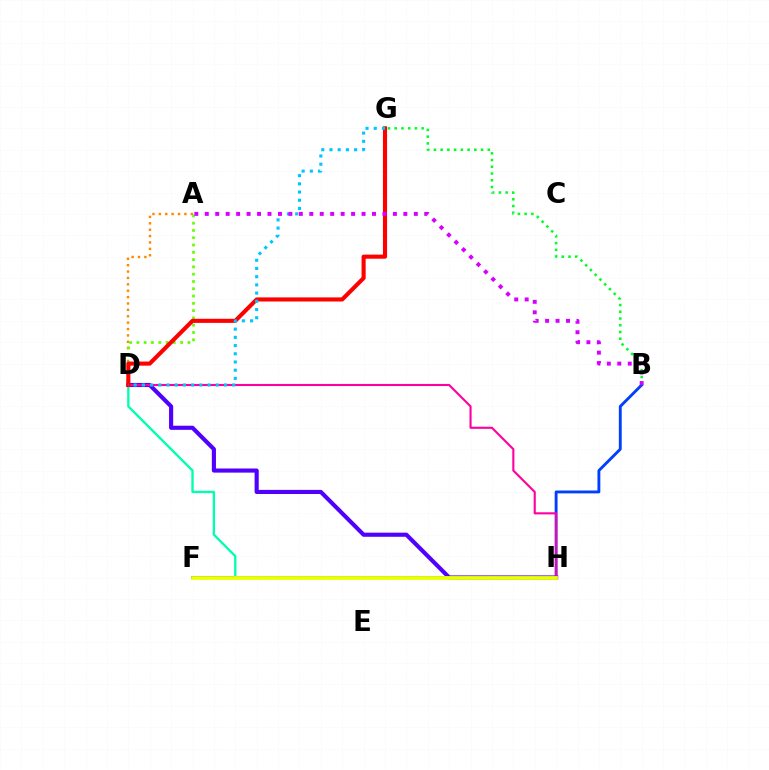{('A', 'D'): [{'color': '#ff8800', 'line_style': 'dotted', 'thickness': 1.74}, {'color': '#66ff00', 'line_style': 'dotted', 'thickness': 1.98}], ('B', 'G'): [{'color': '#00ff27', 'line_style': 'dotted', 'thickness': 1.83}], ('B', 'F'): [{'color': '#003fff', 'line_style': 'solid', 'thickness': 2.07}], ('D', 'H'): [{'color': '#4f00ff', 'line_style': 'solid', 'thickness': 2.97}, {'color': '#ff00a0', 'line_style': 'solid', 'thickness': 1.52}, {'color': '#00ffaf', 'line_style': 'solid', 'thickness': 1.68}], ('D', 'G'): [{'color': '#ff0000', 'line_style': 'solid', 'thickness': 2.95}, {'color': '#00c7ff', 'line_style': 'dotted', 'thickness': 2.23}], ('F', 'H'): [{'color': '#eeff00', 'line_style': 'solid', 'thickness': 2.69}], ('A', 'B'): [{'color': '#d600ff', 'line_style': 'dotted', 'thickness': 2.84}]}